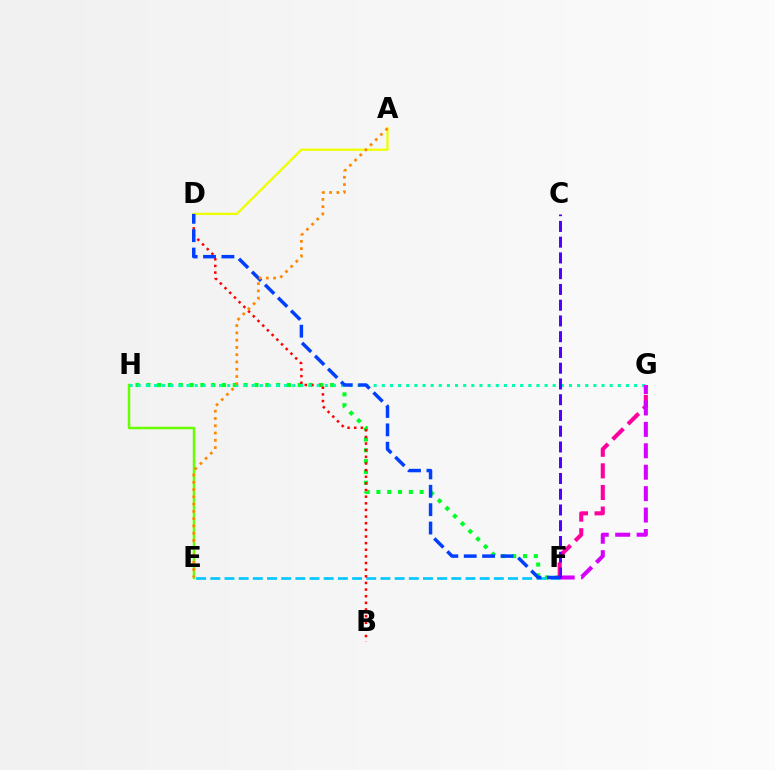{('F', 'H'): [{'color': '#00ff27', 'line_style': 'dotted', 'thickness': 2.94}], ('E', 'F'): [{'color': '#00c7ff', 'line_style': 'dashed', 'thickness': 1.93}], ('E', 'H'): [{'color': '#66ff00', 'line_style': 'solid', 'thickness': 1.79}], ('B', 'D'): [{'color': '#ff0000', 'line_style': 'dotted', 'thickness': 1.8}], ('A', 'D'): [{'color': '#eeff00', 'line_style': 'solid', 'thickness': 1.65}], ('F', 'G'): [{'color': '#ff00a0', 'line_style': 'dashed', 'thickness': 2.93}, {'color': '#d600ff', 'line_style': 'dashed', 'thickness': 2.91}], ('G', 'H'): [{'color': '#00ffaf', 'line_style': 'dotted', 'thickness': 2.21}], ('C', 'F'): [{'color': '#4f00ff', 'line_style': 'dashed', 'thickness': 2.14}], ('D', 'F'): [{'color': '#003fff', 'line_style': 'dashed', 'thickness': 2.5}], ('A', 'E'): [{'color': '#ff8800', 'line_style': 'dotted', 'thickness': 1.98}]}